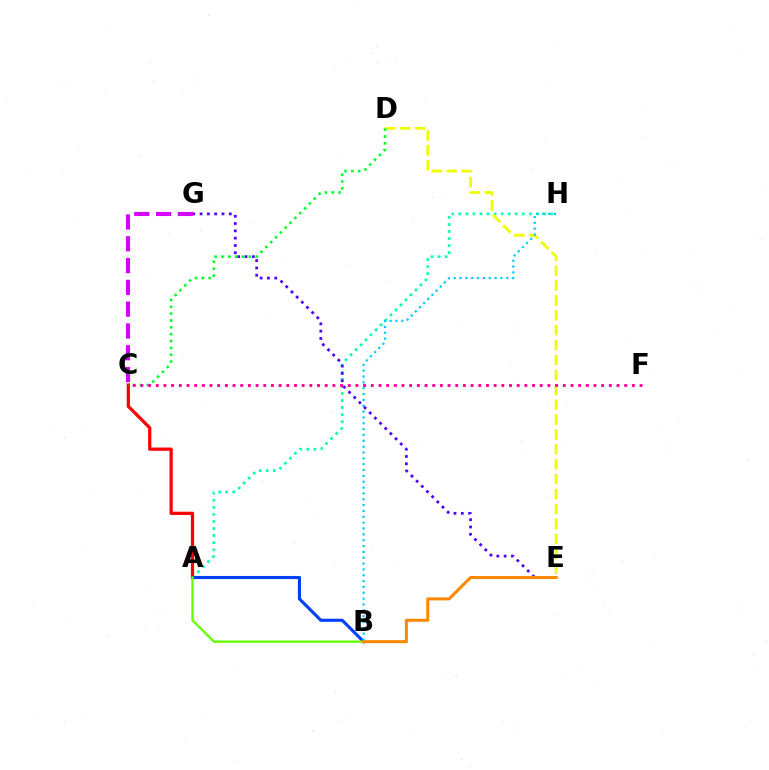{('A', 'H'): [{'color': '#00ffaf', 'line_style': 'dotted', 'thickness': 1.92}], ('D', 'E'): [{'color': '#eeff00', 'line_style': 'dashed', 'thickness': 2.02}], ('A', 'C'): [{'color': '#ff0000', 'line_style': 'solid', 'thickness': 2.33}], ('A', 'B'): [{'color': '#003fff', 'line_style': 'solid', 'thickness': 2.24}, {'color': '#66ff00', 'line_style': 'solid', 'thickness': 1.67}], ('B', 'H'): [{'color': '#00c7ff', 'line_style': 'dotted', 'thickness': 1.59}], ('E', 'G'): [{'color': '#4f00ff', 'line_style': 'dotted', 'thickness': 1.99}], ('C', 'G'): [{'color': '#d600ff', 'line_style': 'dashed', 'thickness': 2.96}], ('C', 'D'): [{'color': '#00ff27', 'line_style': 'dotted', 'thickness': 1.86}], ('B', 'E'): [{'color': '#ff8800', 'line_style': 'solid', 'thickness': 2.19}], ('C', 'F'): [{'color': '#ff00a0', 'line_style': 'dotted', 'thickness': 2.09}]}